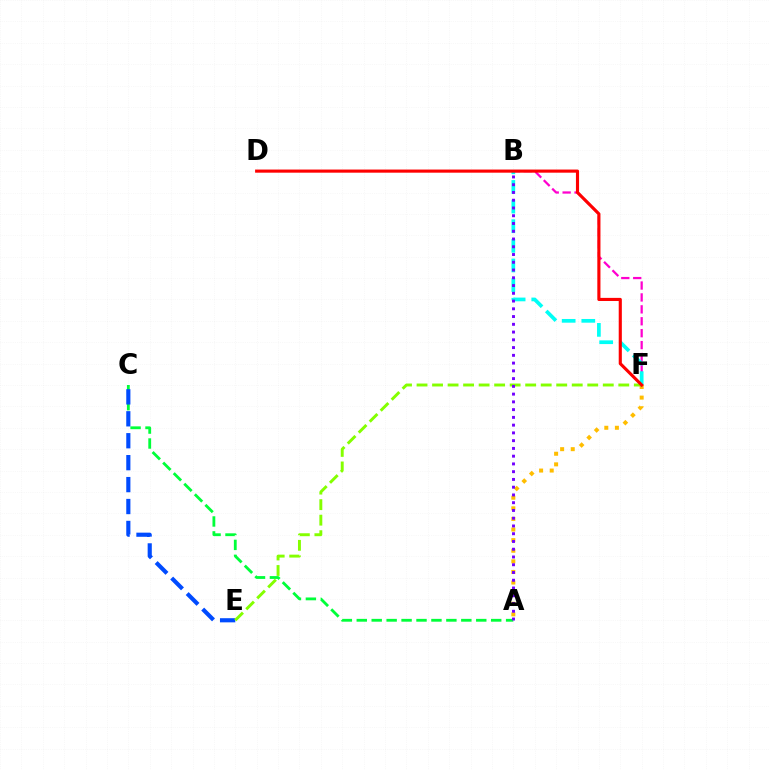{('A', 'F'): [{'color': '#ffbd00', 'line_style': 'dotted', 'thickness': 2.88}], ('A', 'C'): [{'color': '#00ff39', 'line_style': 'dashed', 'thickness': 2.03}], ('C', 'E'): [{'color': '#004bff', 'line_style': 'dashed', 'thickness': 2.98}], ('B', 'F'): [{'color': '#ff00cf', 'line_style': 'dashed', 'thickness': 1.62}, {'color': '#00fff6', 'line_style': 'dashed', 'thickness': 2.67}], ('E', 'F'): [{'color': '#84ff00', 'line_style': 'dashed', 'thickness': 2.11}], ('D', 'F'): [{'color': '#ff0000', 'line_style': 'solid', 'thickness': 2.25}], ('A', 'B'): [{'color': '#7200ff', 'line_style': 'dotted', 'thickness': 2.11}]}